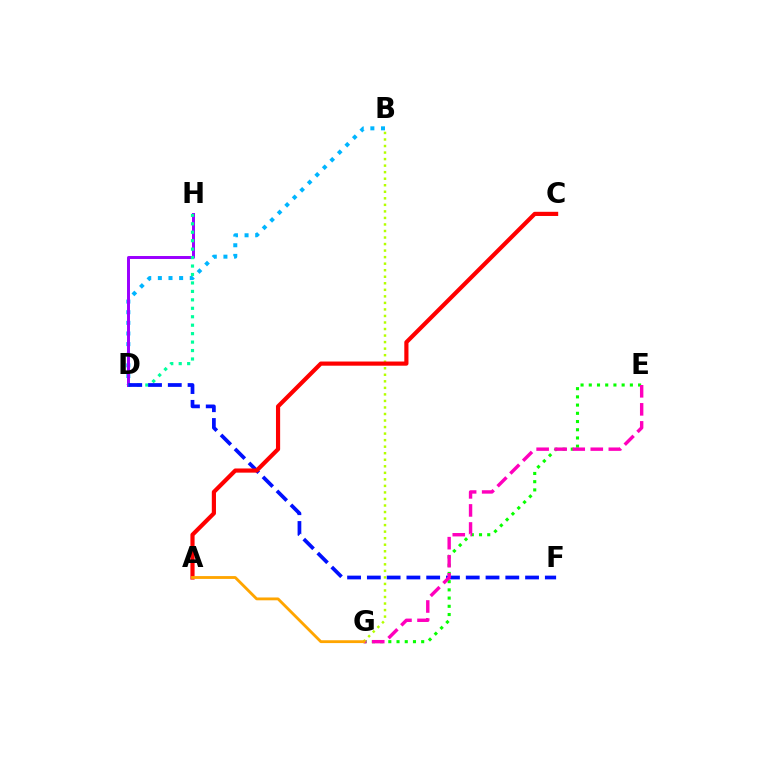{('E', 'G'): [{'color': '#08ff00', 'line_style': 'dotted', 'thickness': 2.23}, {'color': '#ff00bd', 'line_style': 'dashed', 'thickness': 2.45}], ('B', 'D'): [{'color': '#00b5ff', 'line_style': 'dotted', 'thickness': 2.89}], ('D', 'H'): [{'color': '#9b00ff', 'line_style': 'solid', 'thickness': 2.14}, {'color': '#00ff9d', 'line_style': 'dotted', 'thickness': 2.3}], ('D', 'F'): [{'color': '#0010ff', 'line_style': 'dashed', 'thickness': 2.69}], ('B', 'G'): [{'color': '#b3ff00', 'line_style': 'dotted', 'thickness': 1.78}], ('A', 'C'): [{'color': '#ff0000', 'line_style': 'solid', 'thickness': 3.0}], ('A', 'G'): [{'color': '#ffa500', 'line_style': 'solid', 'thickness': 2.04}]}